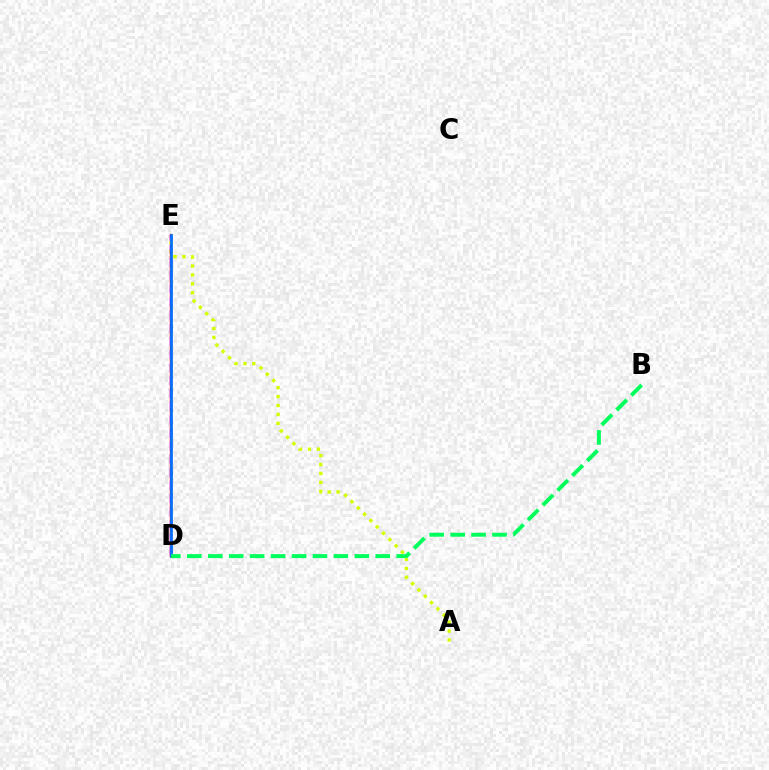{('D', 'E'): [{'color': '#ff0000', 'line_style': 'solid', 'thickness': 1.7}, {'color': '#b900ff', 'line_style': 'dashed', 'thickness': 1.78}, {'color': '#0074ff', 'line_style': 'solid', 'thickness': 1.94}], ('A', 'E'): [{'color': '#d1ff00', 'line_style': 'dotted', 'thickness': 2.43}], ('B', 'D'): [{'color': '#00ff5c', 'line_style': 'dashed', 'thickness': 2.84}]}